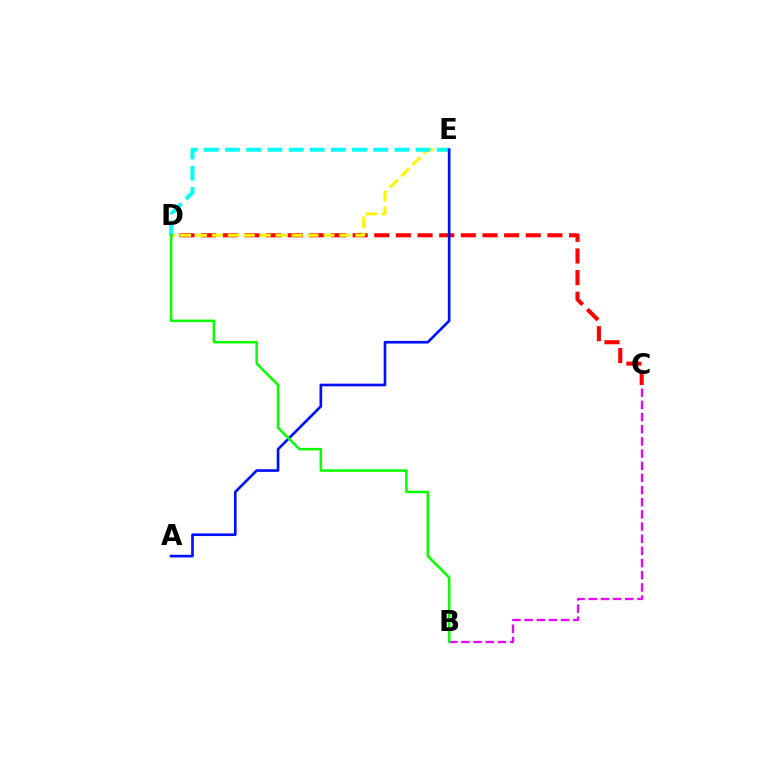{('C', 'D'): [{'color': '#ff0000', 'line_style': 'dashed', 'thickness': 2.94}], ('D', 'E'): [{'color': '#fcf500', 'line_style': 'dashed', 'thickness': 2.16}, {'color': '#00fff6', 'line_style': 'dashed', 'thickness': 2.88}], ('B', 'C'): [{'color': '#ee00ff', 'line_style': 'dashed', 'thickness': 1.65}], ('A', 'E'): [{'color': '#0010ff', 'line_style': 'solid', 'thickness': 1.92}], ('B', 'D'): [{'color': '#08ff00', 'line_style': 'solid', 'thickness': 1.81}]}